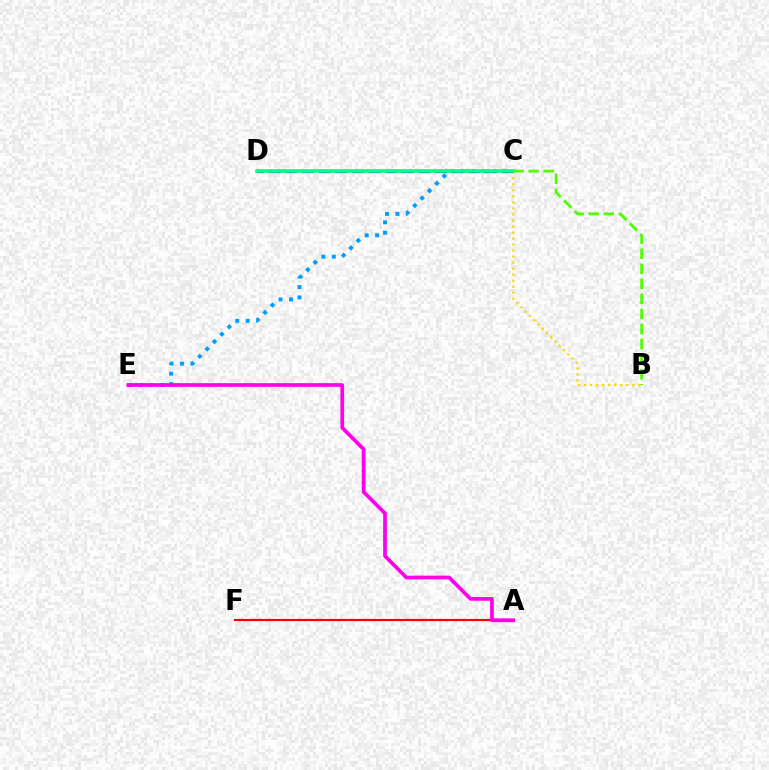{('A', 'F'): [{'color': '#ff0000', 'line_style': 'solid', 'thickness': 1.56}], ('C', 'E'): [{'color': '#009eff', 'line_style': 'dotted', 'thickness': 2.83}], ('B', 'C'): [{'color': '#ffd500', 'line_style': 'dotted', 'thickness': 1.64}, {'color': '#4fff00', 'line_style': 'dashed', 'thickness': 2.05}], ('C', 'D'): [{'color': '#3700ff', 'line_style': 'dashed', 'thickness': 2.26}, {'color': '#00ff86', 'line_style': 'solid', 'thickness': 2.62}], ('A', 'E'): [{'color': '#ff00ed', 'line_style': 'solid', 'thickness': 2.66}]}